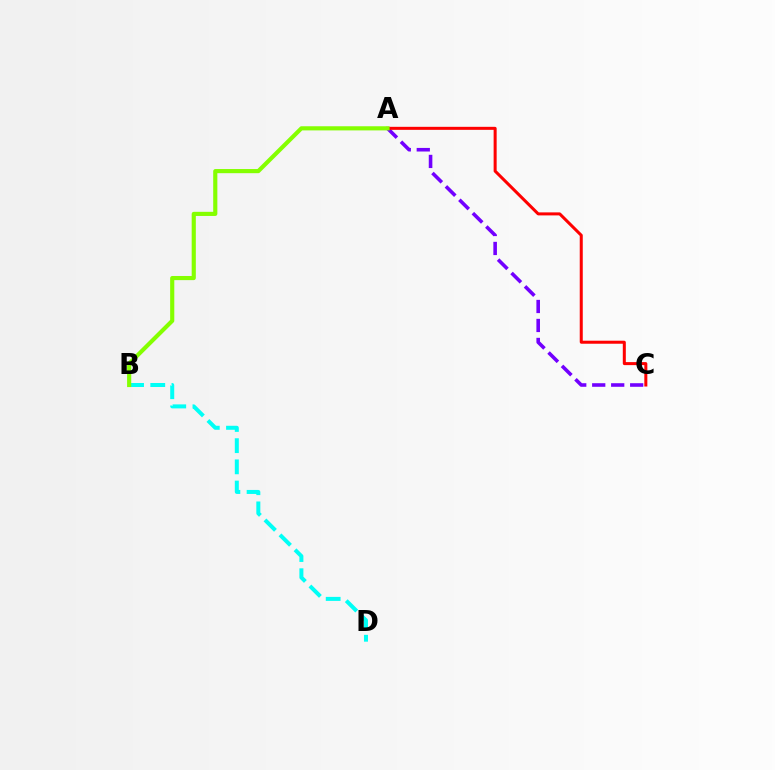{('A', 'C'): [{'color': '#7200ff', 'line_style': 'dashed', 'thickness': 2.58}, {'color': '#ff0000', 'line_style': 'solid', 'thickness': 2.18}], ('B', 'D'): [{'color': '#00fff6', 'line_style': 'dashed', 'thickness': 2.88}], ('A', 'B'): [{'color': '#84ff00', 'line_style': 'solid', 'thickness': 2.98}]}